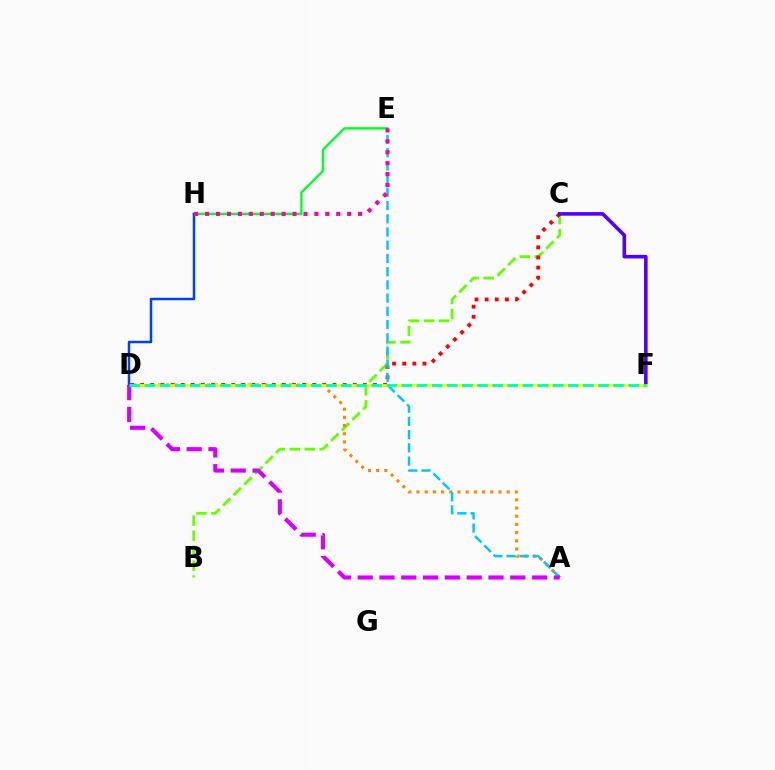{('B', 'C'): [{'color': '#66ff00', 'line_style': 'dashed', 'thickness': 2.04}], ('E', 'H'): [{'color': '#00ff27', 'line_style': 'solid', 'thickness': 1.67}, {'color': '#ff00a0', 'line_style': 'dotted', 'thickness': 2.97}], ('A', 'D'): [{'color': '#ff8800', 'line_style': 'dotted', 'thickness': 2.23}, {'color': '#d600ff', 'line_style': 'dashed', 'thickness': 2.96}], ('C', 'D'): [{'color': '#ff0000', 'line_style': 'dotted', 'thickness': 2.75}], ('A', 'E'): [{'color': '#00c7ff', 'line_style': 'dashed', 'thickness': 1.8}], ('C', 'F'): [{'color': '#4f00ff', 'line_style': 'solid', 'thickness': 2.58}], ('D', 'F'): [{'color': '#eeff00', 'line_style': 'solid', 'thickness': 1.99}, {'color': '#00ffaf', 'line_style': 'dashed', 'thickness': 2.05}], ('D', 'H'): [{'color': '#003fff', 'line_style': 'solid', 'thickness': 1.8}]}